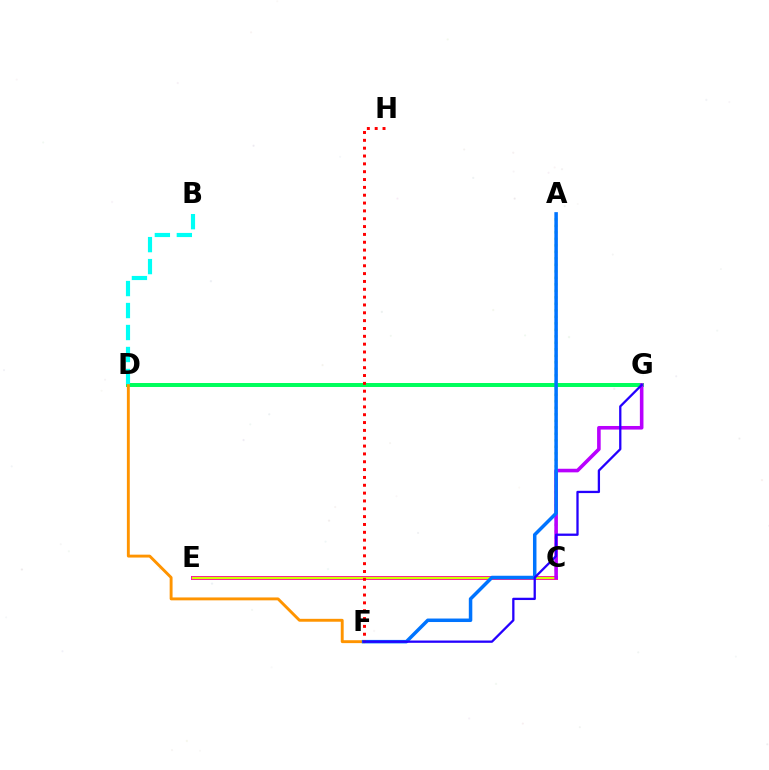{('A', 'C'): [{'color': '#3dff00', 'line_style': 'dotted', 'thickness': 1.77}], ('C', 'E'): [{'color': '#ff00ac', 'line_style': 'solid', 'thickness': 2.85}, {'color': '#d1ff00', 'line_style': 'solid', 'thickness': 1.65}], ('D', 'G'): [{'color': '#00ff5c', 'line_style': 'solid', 'thickness': 2.86}], ('D', 'F'): [{'color': '#ff9400', 'line_style': 'solid', 'thickness': 2.09}], ('C', 'G'): [{'color': '#b900ff', 'line_style': 'solid', 'thickness': 2.59}], ('A', 'F'): [{'color': '#0074ff', 'line_style': 'solid', 'thickness': 2.52}], ('B', 'D'): [{'color': '#00fff6', 'line_style': 'dashed', 'thickness': 2.99}], ('F', 'H'): [{'color': '#ff0000', 'line_style': 'dotted', 'thickness': 2.13}], ('F', 'G'): [{'color': '#2500ff', 'line_style': 'solid', 'thickness': 1.65}]}